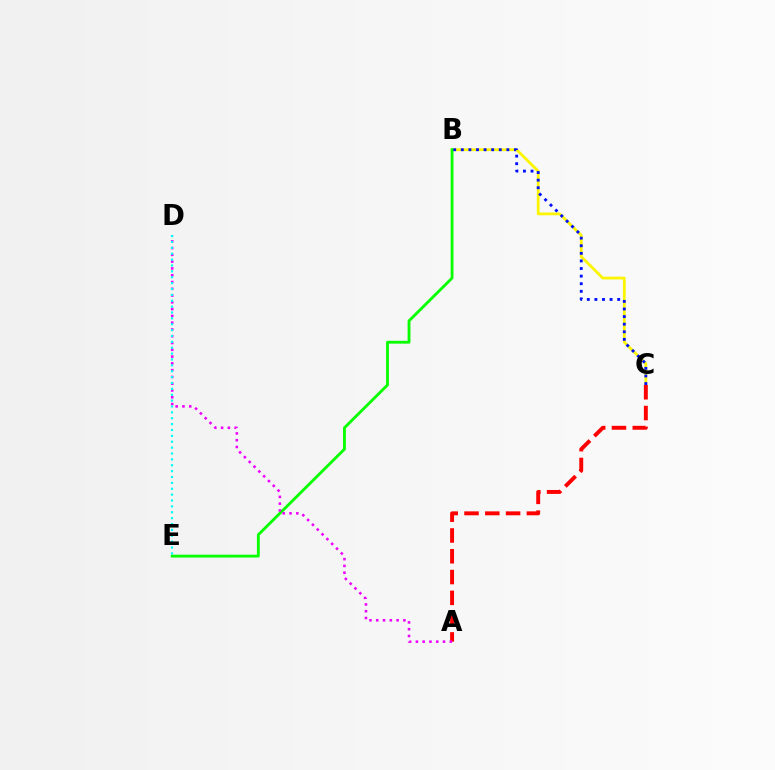{('B', 'C'): [{'color': '#fcf500', 'line_style': 'solid', 'thickness': 1.99}, {'color': '#0010ff', 'line_style': 'dotted', 'thickness': 2.06}], ('A', 'C'): [{'color': '#ff0000', 'line_style': 'dashed', 'thickness': 2.82}], ('B', 'E'): [{'color': '#08ff00', 'line_style': 'solid', 'thickness': 2.05}], ('A', 'D'): [{'color': '#ee00ff', 'line_style': 'dotted', 'thickness': 1.84}], ('D', 'E'): [{'color': '#00fff6', 'line_style': 'dotted', 'thickness': 1.6}]}